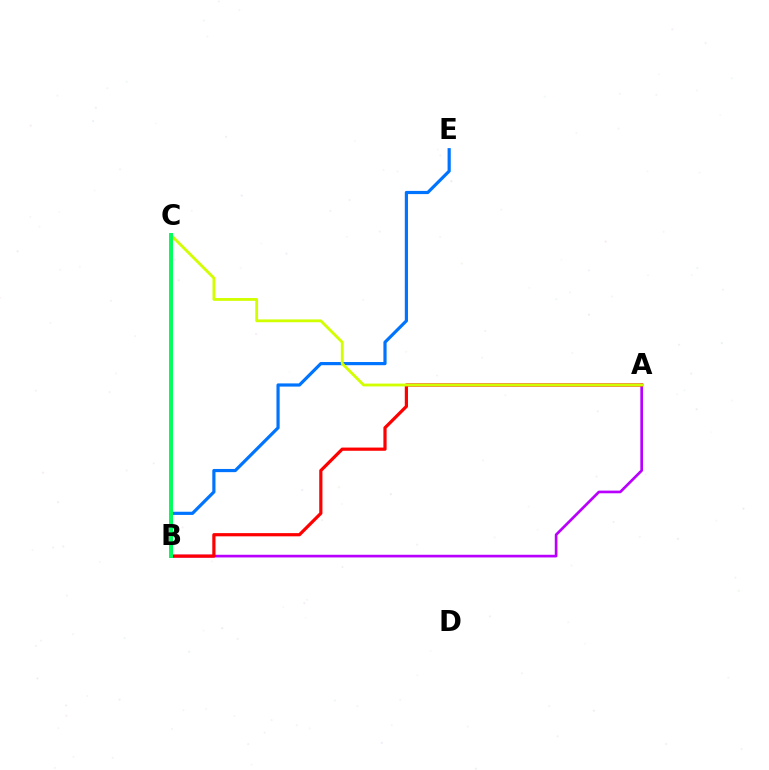{('A', 'B'): [{'color': '#b900ff', 'line_style': 'solid', 'thickness': 1.92}, {'color': '#ff0000', 'line_style': 'solid', 'thickness': 2.3}], ('B', 'E'): [{'color': '#0074ff', 'line_style': 'solid', 'thickness': 2.29}], ('A', 'C'): [{'color': '#d1ff00', 'line_style': 'solid', 'thickness': 2.03}], ('B', 'C'): [{'color': '#00ff5c', 'line_style': 'solid', 'thickness': 2.84}]}